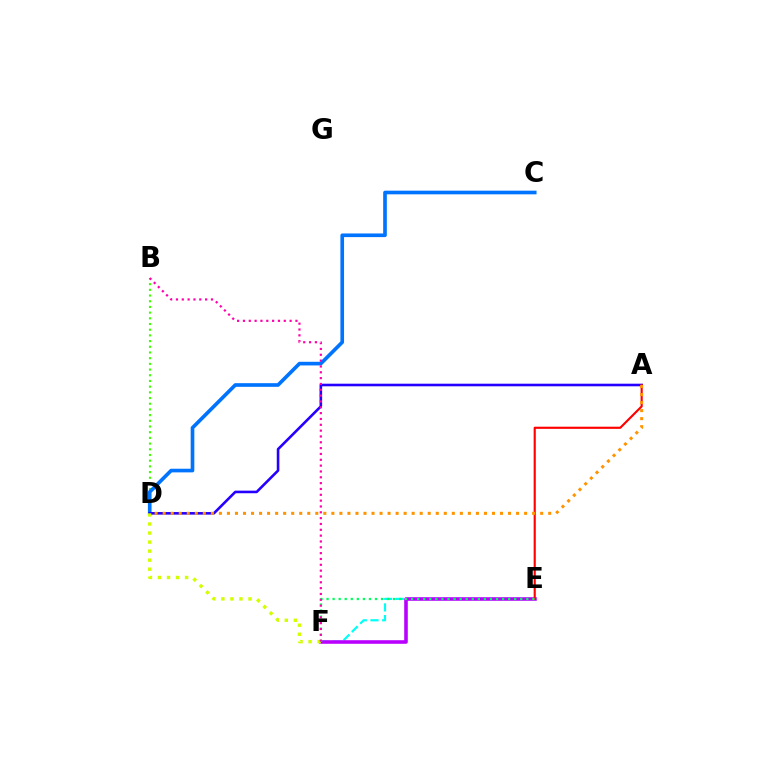{('E', 'F'): [{'color': '#00fff6', 'line_style': 'dashed', 'thickness': 1.59}, {'color': '#b900ff', 'line_style': 'solid', 'thickness': 2.58}, {'color': '#00ff5c', 'line_style': 'dotted', 'thickness': 1.64}], ('B', 'D'): [{'color': '#3dff00', 'line_style': 'dotted', 'thickness': 1.55}], ('C', 'D'): [{'color': '#0074ff', 'line_style': 'solid', 'thickness': 2.63}], ('A', 'D'): [{'color': '#2500ff', 'line_style': 'solid', 'thickness': 1.87}, {'color': '#ff9400', 'line_style': 'dotted', 'thickness': 2.18}], ('A', 'E'): [{'color': '#ff0000', 'line_style': 'solid', 'thickness': 1.54}], ('D', 'F'): [{'color': '#d1ff00', 'line_style': 'dotted', 'thickness': 2.45}], ('B', 'F'): [{'color': '#ff00ac', 'line_style': 'dotted', 'thickness': 1.59}]}